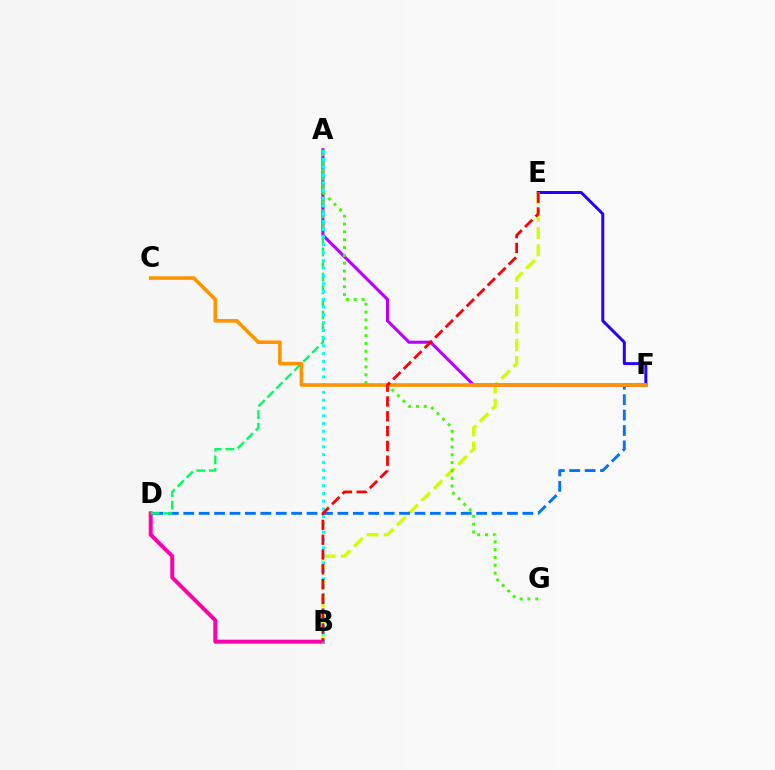{('E', 'F'): [{'color': '#2500ff', 'line_style': 'solid', 'thickness': 2.14}], ('B', 'E'): [{'color': '#d1ff00', 'line_style': 'dashed', 'thickness': 2.34}, {'color': '#ff0000', 'line_style': 'dashed', 'thickness': 2.01}], ('B', 'D'): [{'color': '#ff00ac', 'line_style': 'solid', 'thickness': 2.85}], ('A', 'F'): [{'color': '#b900ff', 'line_style': 'solid', 'thickness': 2.21}], ('A', 'G'): [{'color': '#3dff00', 'line_style': 'dotted', 'thickness': 2.13}], ('D', 'F'): [{'color': '#0074ff', 'line_style': 'dashed', 'thickness': 2.09}], ('A', 'D'): [{'color': '#00ff5c', 'line_style': 'dashed', 'thickness': 1.72}], ('A', 'B'): [{'color': '#00fff6', 'line_style': 'dotted', 'thickness': 2.11}], ('C', 'F'): [{'color': '#ff9400', 'line_style': 'solid', 'thickness': 2.58}]}